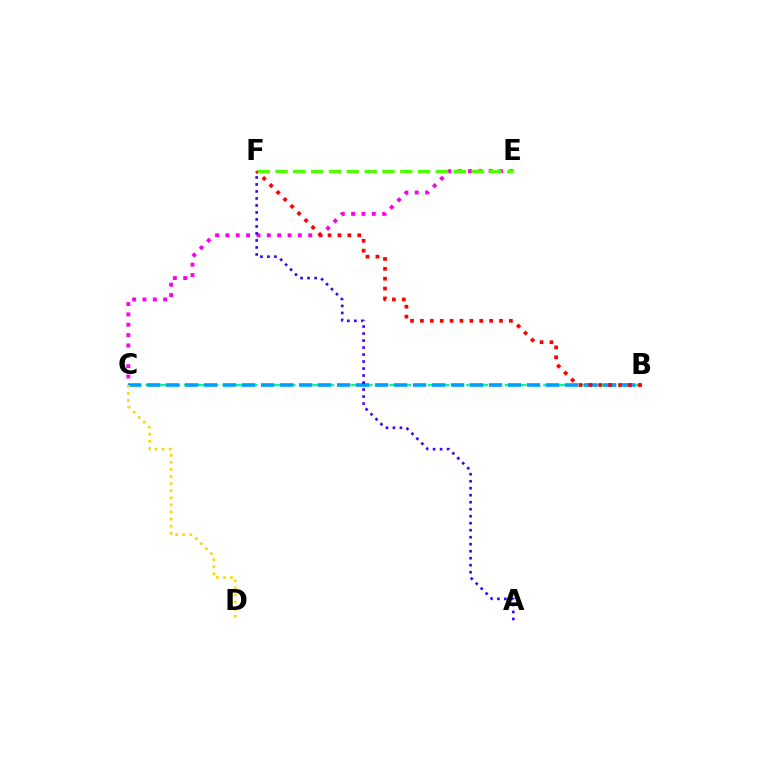{('B', 'C'): [{'color': '#00ff86', 'line_style': 'dashed', 'thickness': 1.74}, {'color': '#009eff', 'line_style': 'dashed', 'thickness': 2.58}], ('C', 'E'): [{'color': '#ff00ed', 'line_style': 'dotted', 'thickness': 2.81}], ('B', 'F'): [{'color': '#ff0000', 'line_style': 'dotted', 'thickness': 2.69}], ('A', 'F'): [{'color': '#3700ff', 'line_style': 'dotted', 'thickness': 1.9}], ('C', 'D'): [{'color': '#ffd500', 'line_style': 'dotted', 'thickness': 1.93}], ('E', 'F'): [{'color': '#4fff00', 'line_style': 'dashed', 'thickness': 2.42}]}